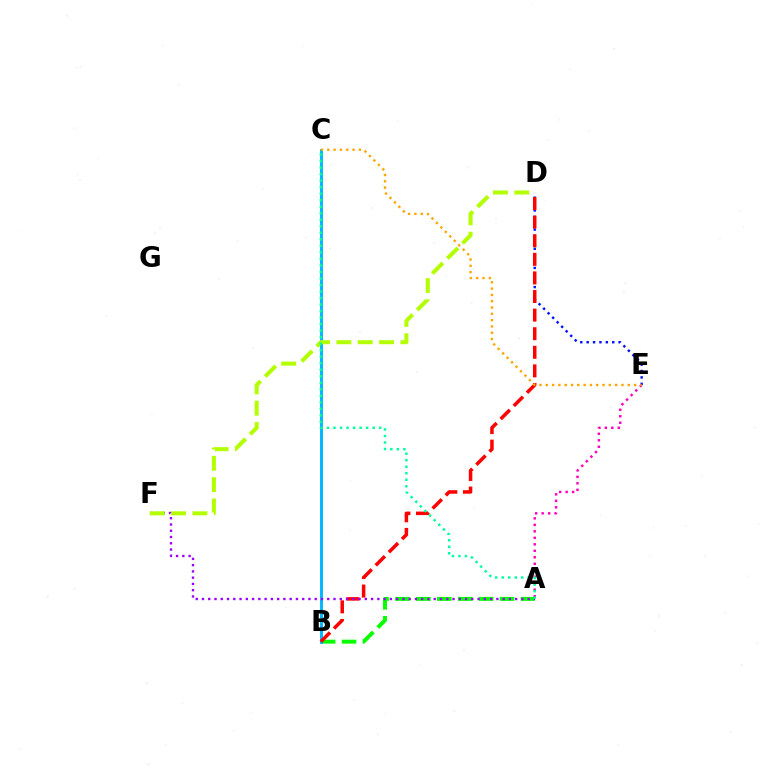{('A', 'B'): [{'color': '#08ff00', 'line_style': 'dashed', 'thickness': 2.84}], ('B', 'C'): [{'color': '#00b5ff', 'line_style': 'solid', 'thickness': 2.09}], ('D', 'E'): [{'color': '#0010ff', 'line_style': 'dotted', 'thickness': 1.74}], ('B', 'D'): [{'color': '#ff0000', 'line_style': 'dashed', 'thickness': 2.53}], ('A', 'F'): [{'color': '#9b00ff', 'line_style': 'dotted', 'thickness': 1.7}], ('A', 'E'): [{'color': '#ff00bd', 'line_style': 'dotted', 'thickness': 1.76}], ('D', 'F'): [{'color': '#b3ff00', 'line_style': 'dashed', 'thickness': 2.9}], ('A', 'C'): [{'color': '#00ff9d', 'line_style': 'dotted', 'thickness': 1.77}], ('C', 'E'): [{'color': '#ffa500', 'line_style': 'dotted', 'thickness': 1.71}]}